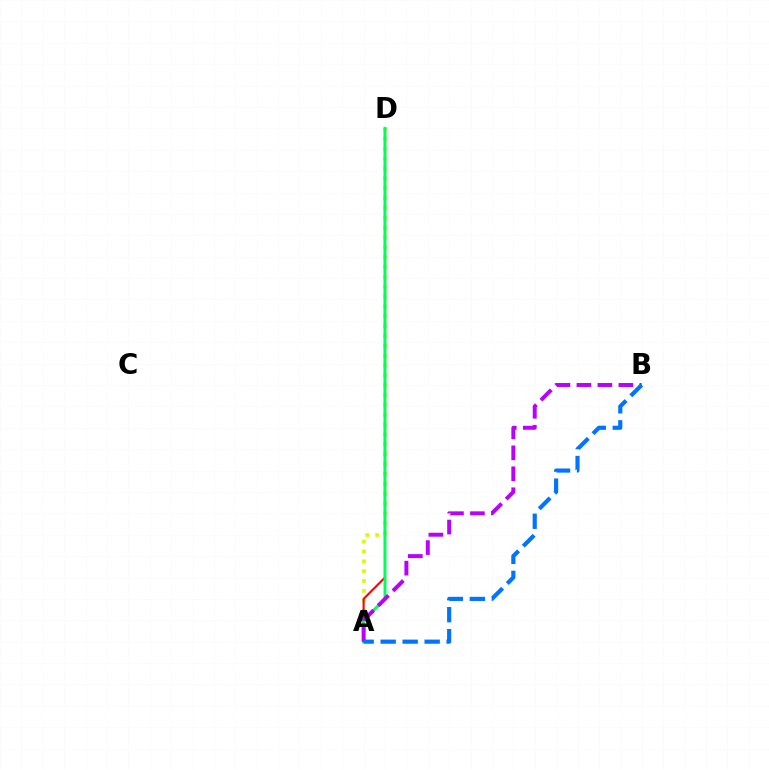{('A', 'D'): [{'color': '#d1ff00', 'line_style': 'dotted', 'thickness': 2.68}, {'color': '#ff0000', 'line_style': 'solid', 'thickness': 1.51}, {'color': '#00ff5c', 'line_style': 'solid', 'thickness': 2.14}], ('A', 'B'): [{'color': '#b900ff', 'line_style': 'dashed', 'thickness': 2.85}, {'color': '#0074ff', 'line_style': 'dashed', 'thickness': 2.99}]}